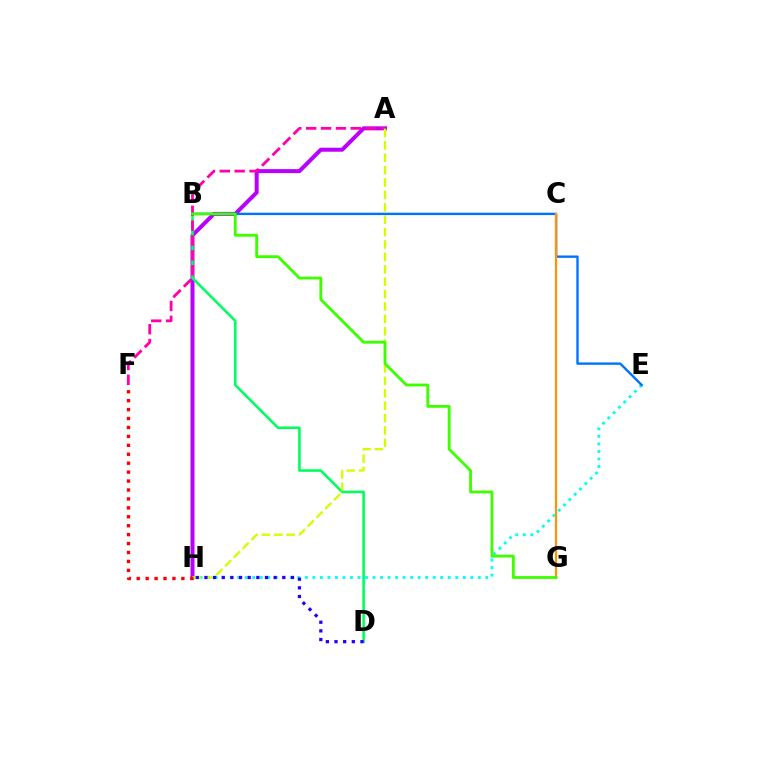{('A', 'H'): [{'color': '#b900ff', 'line_style': 'solid', 'thickness': 2.88}, {'color': '#d1ff00', 'line_style': 'dashed', 'thickness': 1.68}], ('B', 'D'): [{'color': '#00ff5c', 'line_style': 'solid', 'thickness': 1.86}], ('A', 'F'): [{'color': '#ff00ac', 'line_style': 'dashed', 'thickness': 2.02}], ('E', 'H'): [{'color': '#00fff6', 'line_style': 'dotted', 'thickness': 2.04}], ('D', 'H'): [{'color': '#2500ff', 'line_style': 'dotted', 'thickness': 2.35}], ('B', 'E'): [{'color': '#0074ff', 'line_style': 'solid', 'thickness': 1.73}], ('C', 'G'): [{'color': '#ff9400', 'line_style': 'solid', 'thickness': 1.57}], ('B', 'G'): [{'color': '#3dff00', 'line_style': 'solid', 'thickness': 2.04}], ('F', 'H'): [{'color': '#ff0000', 'line_style': 'dotted', 'thickness': 2.43}]}